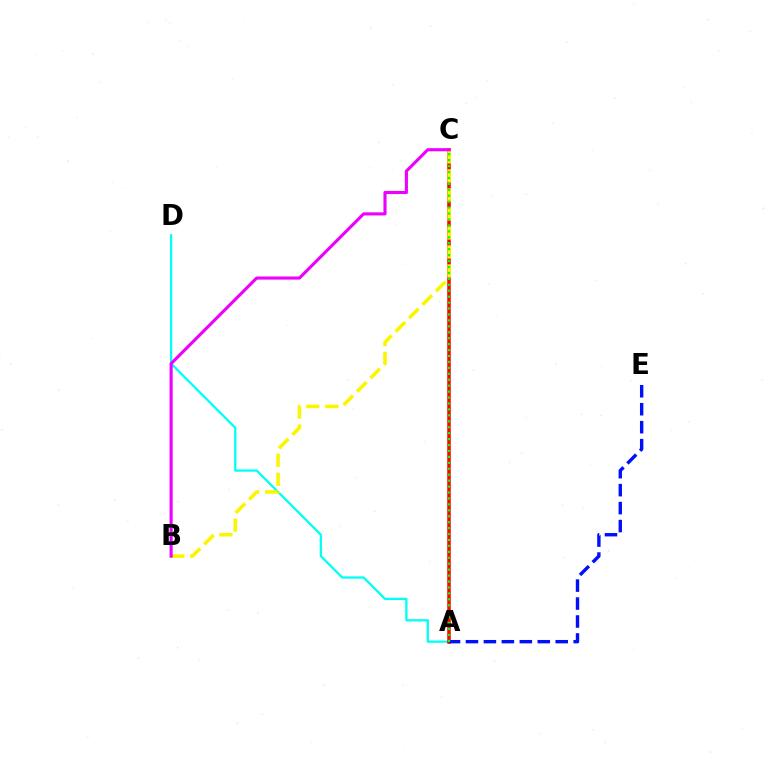{('A', 'D'): [{'color': '#00fff6', 'line_style': 'solid', 'thickness': 1.64}], ('A', 'C'): [{'color': '#ff0000', 'line_style': 'solid', 'thickness': 2.53}, {'color': '#08ff00', 'line_style': 'dotted', 'thickness': 1.61}], ('B', 'C'): [{'color': '#fcf500', 'line_style': 'dashed', 'thickness': 2.58}, {'color': '#ee00ff', 'line_style': 'solid', 'thickness': 2.24}], ('A', 'E'): [{'color': '#0010ff', 'line_style': 'dashed', 'thickness': 2.44}]}